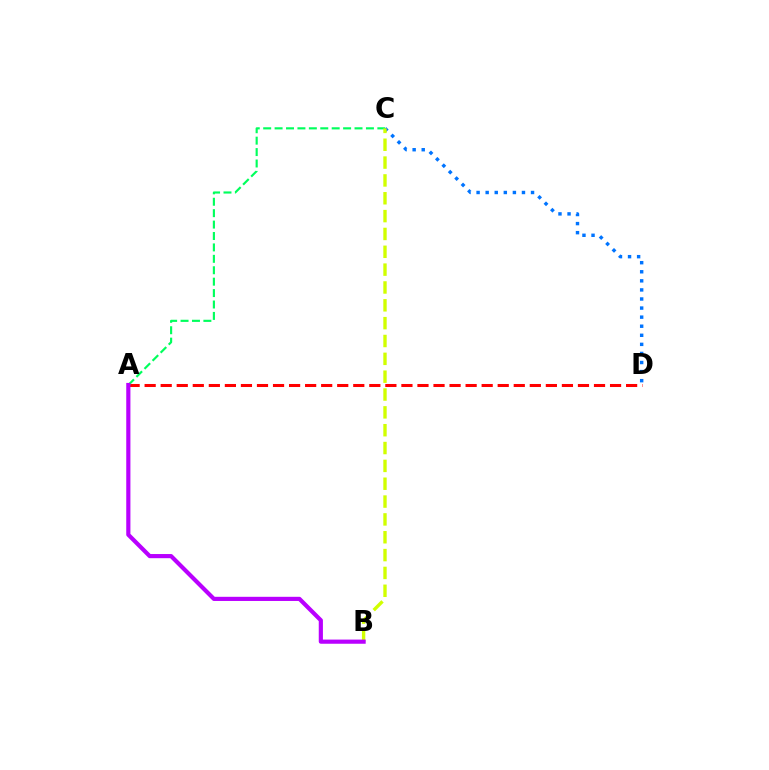{('A', 'D'): [{'color': '#ff0000', 'line_style': 'dashed', 'thickness': 2.18}], ('A', 'C'): [{'color': '#00ff5c', 'line_style': 'dashed', 'thickness': 1.55}], ('C', 'D'): [{'color': '#0074ff', 'line_style': 'dotted', 'thickness': 2.47}], ('B', 'C'): [{'color': '#d1ff00', 'line_style': 'dashed', 'thickness': 2.42}], ('A', 'B'): [{'color': '#b900ff', 'line_style': 'solid', 'thickness': 3.0}]}